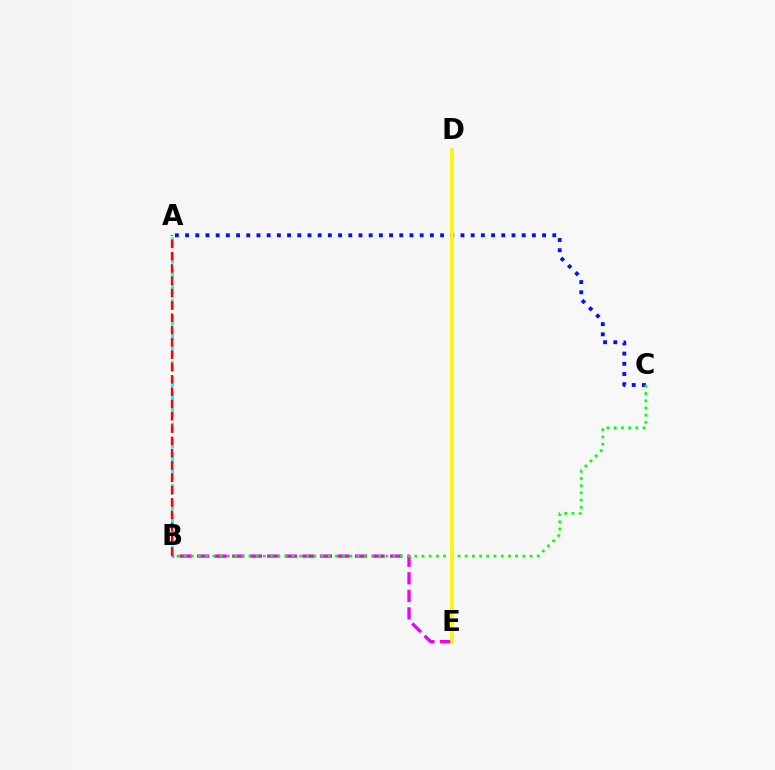{('B', 'E'): [{'color': '#ee00ff', 'line_style': 'dashed', 'thickness': 2.38}], ('A', 'B'): [{'color': '#00fff6', 'line_style': 'dashed', 'thickness': 2.09}, {'color': '#ff0000', 'line_style': 'dashed', 'thickness': 1.67}], ('A', 'C'): [{'color': '#0010ff', 'line_style': 'dotted', 'thickness': 2.77}], ('B', 'C'): [{'color': '#08ff00', 'line_style': 'dotted', 'thickness': 1.96}], ('D', 'E'): [{'color': '#fcf500', 'line_style': 'solid', 'thickness': 2.62}]}